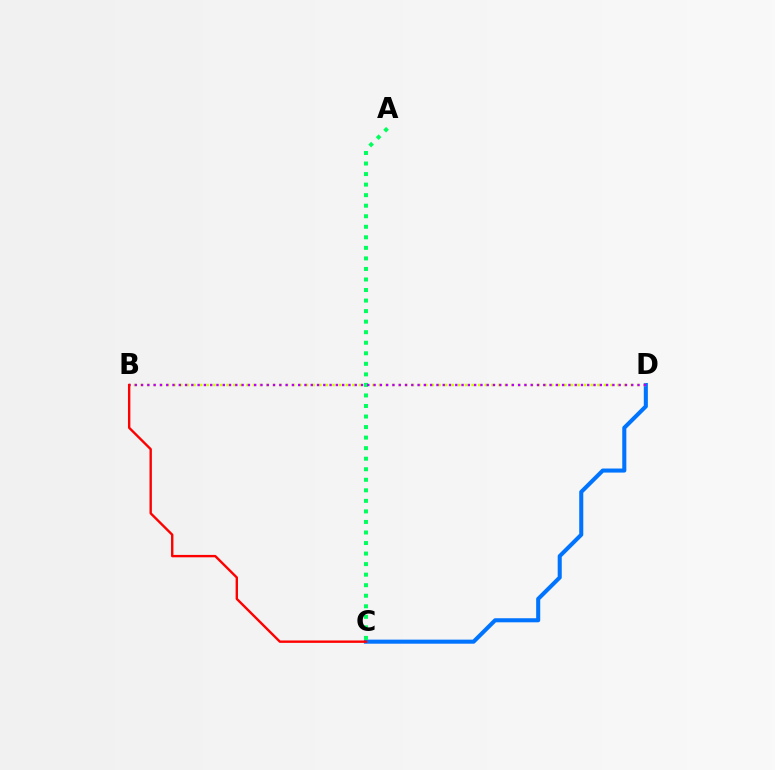{('C', 'D'): [{'color': '#0074ff', 'line_style': 'solid', 'thickness': 2.92}], ('B', 'D'): [{'color': '#d1ff00', 'line_style': 'dotted', 'thickness': 1.8}, {'color': '#b900ff', 'line_style': 'dotted', 'thickness': 1.71}], ('A', 'C'): [{'color': '#00ff5c', 'line_style': 'dotted', 'thickness': 2.86}], ('B', 'C'): [{'color': '#ff0000', 'line_style': 'solid', 'thickness': 1.72}]}